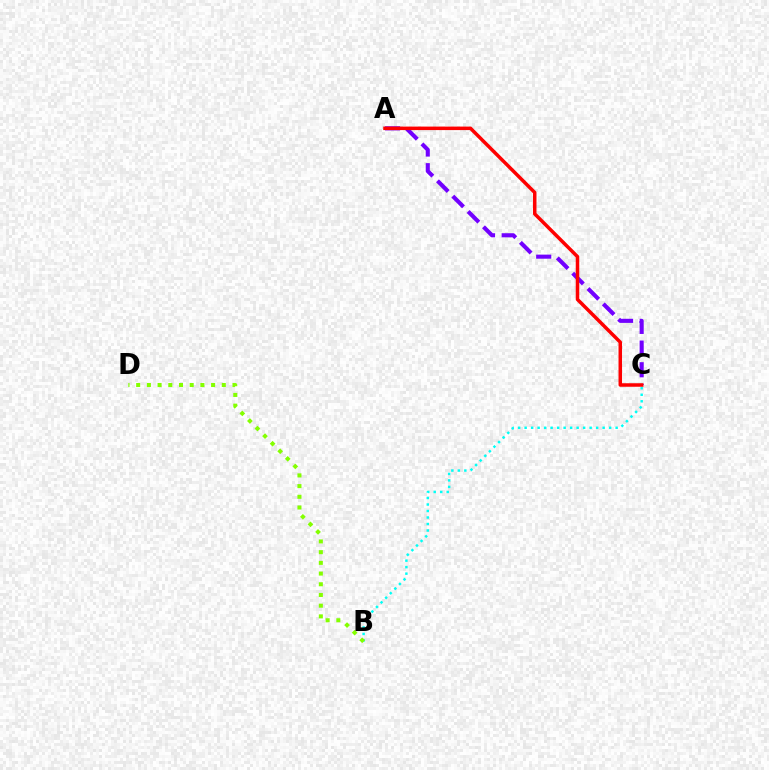{('A', 'C'): [{'color': '#7200ff', 'line_style': 'dashed', 'thickness': 2.95}, {'color': '#ff0000', 'line_style': 'solid', 'thickness': 2.52}], ('B', 'C'): [{'color': '#00fff6', 'line_style': 'dotted', 'thickness': 1.77}], ('B', 'D'): [{'color': '#84ff00', 'line_style': 'dotted', 'thickness': 2.91}]}